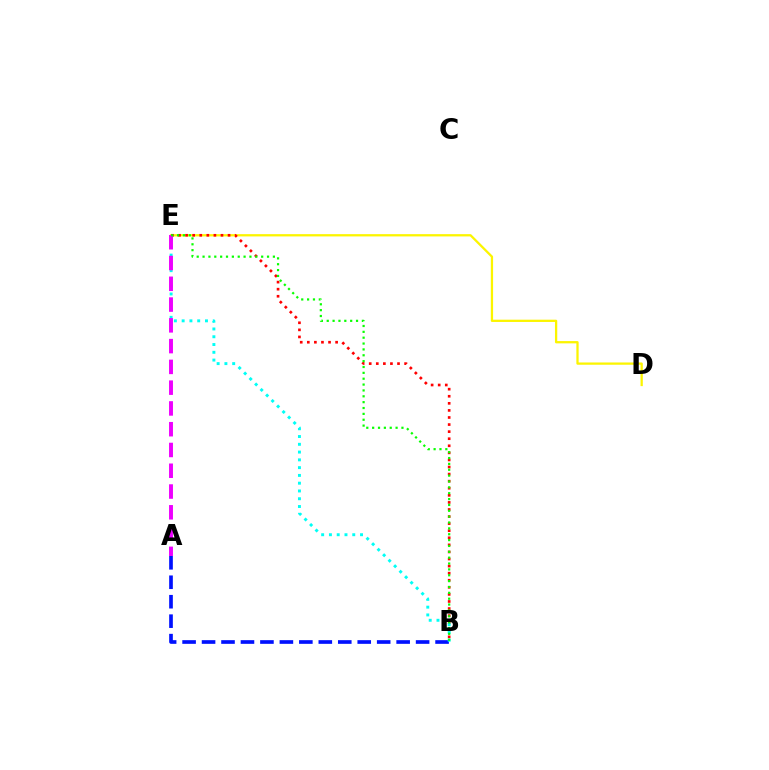{('D', 'E'): [{'color': '#fcf500', 'line_style': 'solid', 'thickness': 1.64}], ('A', 'B'): [{'color': '#0010ff', 'line_style': 'dashed', 'thickness': 2.64}], ('B', 'E'): [{'color': '#ff0000', 'line_style': 'dotted', 'thickness': 1.92}, {'color': '#00fff6', 'line_style': 'dotted', 'thickness': 2.11}, {'color': '#08ff00', 'line_style': 'dotted', 'thickness': 1.59}], ('A', 'E'): [{'color': '#ee00ff', 'line_style': 'dashed', 'thickness': 2.82}]}